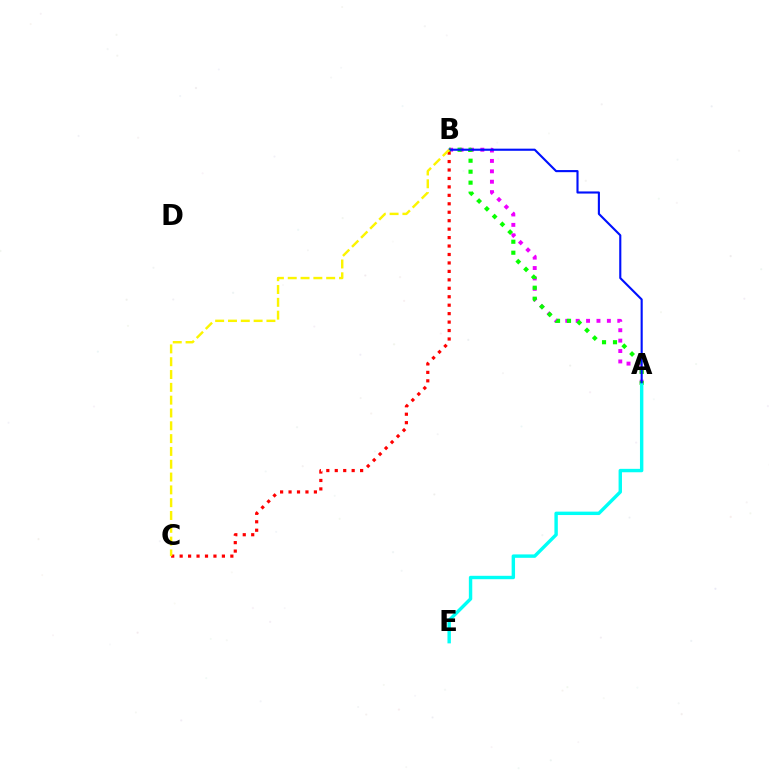{('A', 'B'): [{'color': '#ee00ff', 'line_style': 'dotted', 'thickness': 2.83}, {'color': '#08ff00', 'line_style': 'dotted', 'thickness': 2.98}, {'color': '#0010ff', 'line_style': 'solid', 'thickness': 1.53}], ('B', 'C'): [{'color': '#ff0000', 'line_style': 'dotted', 'thickness': 2.3}, {'color': '#fcf500', 'line_style': 'dashed', 'thickness': 1.74}], ('A', 'E'): [{'color': '#00fff6', 'line_style': 'solid', 'thickness': 2.45}]}